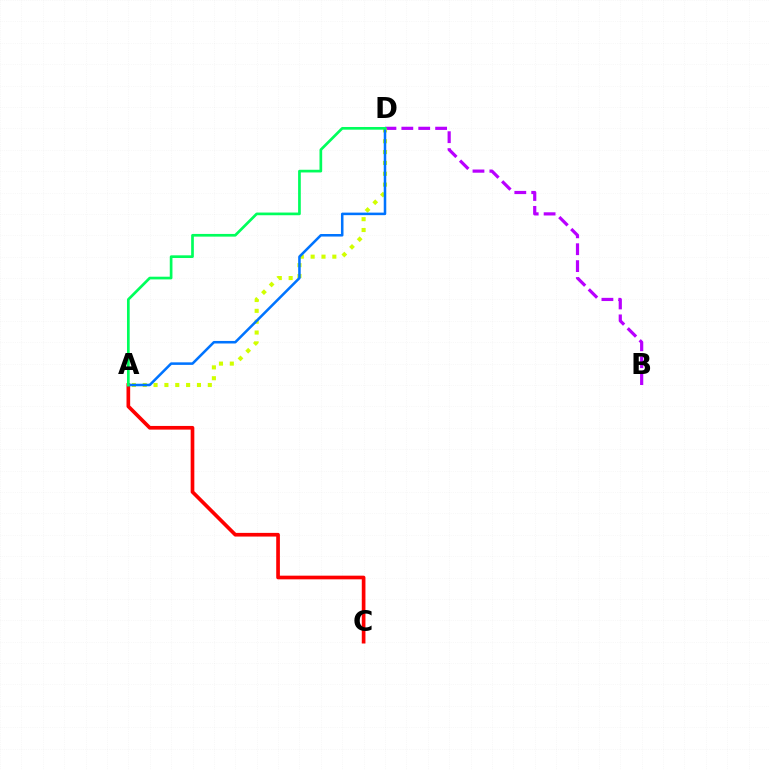{('B', 'D'): [{'color': '#b900ff', 'line_style': 'dashed', 'thickness': 2.3}], ('A', 'D'): [{'color': '#d1ff00', 'line_style': 'dotted', 'thickness': 2.95}, {'color': '#0074ff', 'line_style': 'solid', 'thickness': 1.83}, {'color': '#00ff5c', 'line_style': 'solid', 'thickness': 1.94}], ('A', 'C'): [{'color': '#ff0000', 'line_style': 'solid', 'thickness': 2.64}]}